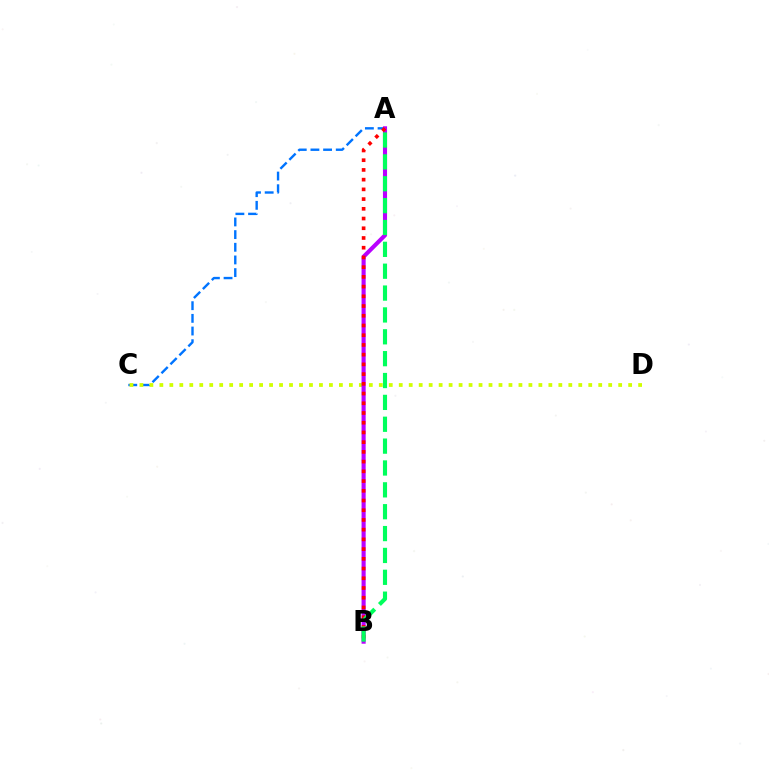{('A', 'C'): [{'color': '#0074ff', 'line_style': 'dashed', 'thickness': 1.72}], ('C', 'D'): [{'color': '#d1ff00', 'line_style': 'dotted', 'thickness': 2.71}], ('A', 'B'): [{'color': '#b900ff', 'line_style': 'solid', 'thickness': 2.95}, {'color': '#ff0000', 'line_style': 'dotted', 'thickness': 2.64}, {'color': '#00ff5c', 'line_style': 'dashed', 'thickness': 2.97}]}